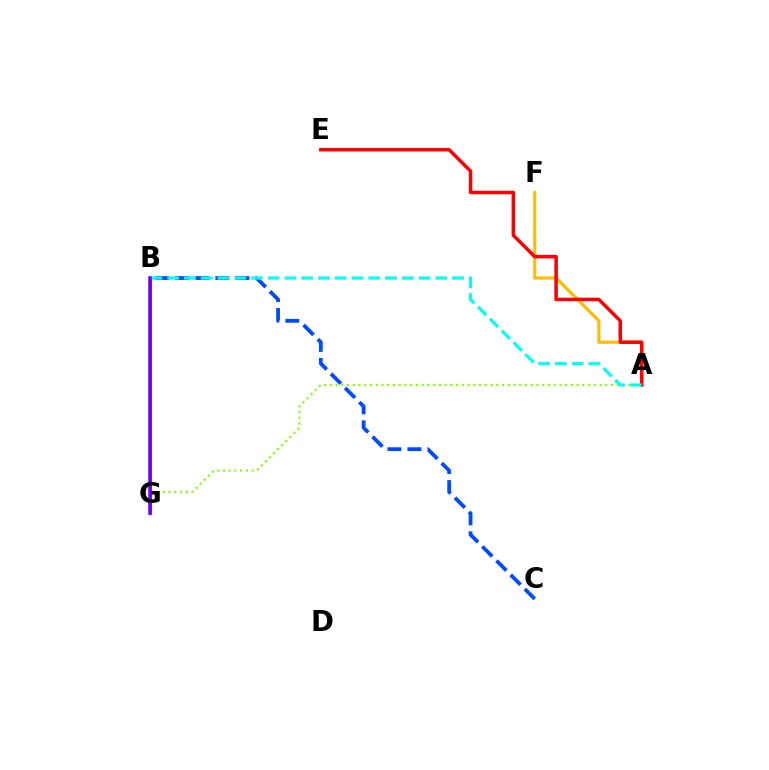{('A', 'G'): [{'color': '#84ff00', 'line_style': 'dotted', 'thickness': 1.56}], ('A', 'F'): [{'color': '#ffbd00', 'line_style': 'solid', 'thickness': 2.3}], ('A', 'E'): [{'color': '#ff0000', 'line_style': 'solid', 'thickness': 2.5}], ('B', 'G'): [{'color': '#00ff39', 'line_style': 'solid', 'thickness': 2.35}, {'color': '#ff00cf', 'line_style': 'solid', 'thickness': 2.16}, {'color': '#7200ff', 'line_style': 'solid', 'thickness': 2.52}], ('B', 'C'): [{'color': '#004bff', 'line_style': 'dashed', 'thickness': 2.72}], ('A', 'B'): [{'color': '#00fff6', 'line_style': 'dashed', 'thickness': 2.28}]}